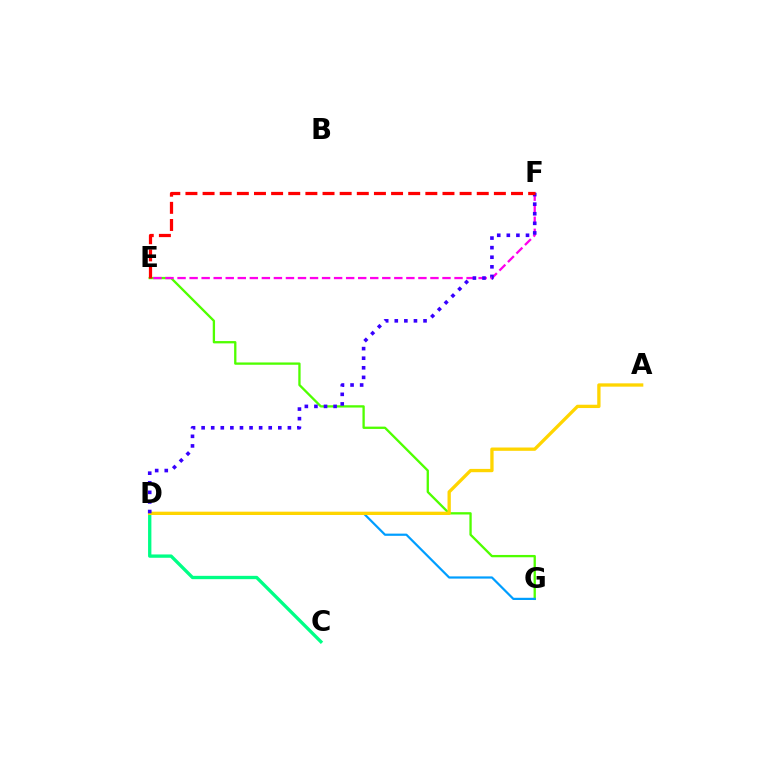{('E', 'G'): [{'color': '#4fff00', 'line_style': 'solid', 'thickness': 1.67}], ('C', 'D'): [{'color': '#00ff86', 'line_style': 'solid', 'thickness': 2.4}], ('E', 'F'): [{'color': '#ff00ed', 'line_style': 'dashed', 'thickness': 1.64}, {'color': '#ff0000', 'line_style': 'dashed', 'thickness': 2.33}], ('D', 'G'): [{'color': '#009eff', 'line_style': 'solid', 'thickness': 1.59}], ('A', 'D'): [{'color': '#ffd500', 'line_style': 'solid', 'thickness': 2.38}], ('D', 'F'): [{'color': '#3700ff', 'line_style': 'dotted', 'thickness': 2.6}]}